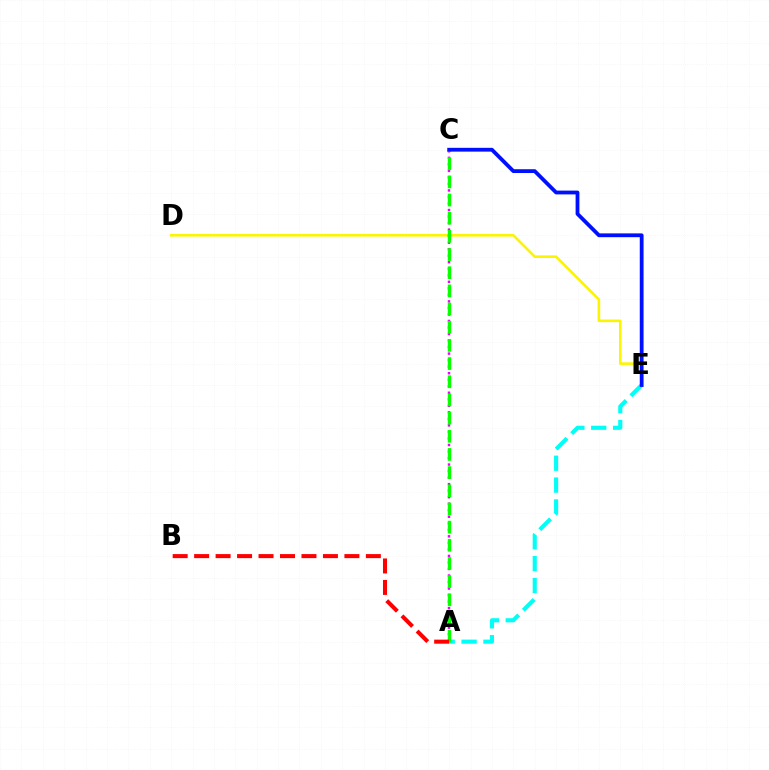{('A', 'E'): [{'color': '#00fff6', 'line_style': 'dashed', 'thickness': 2.97}], ('D', 'E'): [{'color': '#fcf500', 'line_style': 'solid', 'thickness': 1.87}], ('A', 'C'): [{'color': '#ee00ff', 'line_style': 'dotted', 'thickness': 1.77}, {'color': '#08ff00', 'line_style': 'dashed', 'thickness': 2.47}], ('C', 'E'): [{'color': '#0010ff', 'line_style': 'solid', 'thickness': 2.74}], ('A', 'B'): [{'color': '#ff0000', 'line_style': 'dashed', 'thickness': 2.92}]}